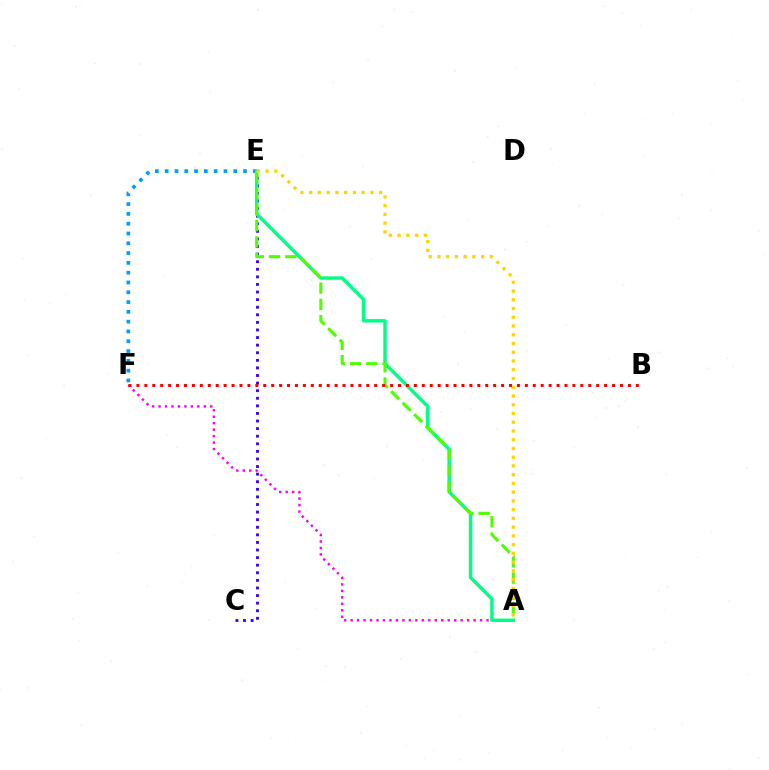{('C', 'E'): [{'color': '#3700ff', 'line_style': 'dotted', 'thickness': 2.06}], ('A', 'F'): [{'color': '#ff00ed', 'line_style': 'dotted', 'thickness': 1.76}], ('E', 'F'): [{'color': '#009eff', 'line_style': 'dotted', 'thickness': 2.66}], ('A', 'E'): [{'color': '#00ff86', 'line_style': 'solid', 'thickness': 2.47}, {'color': '#4fff00', 'line_style': 'dashed', 'thickness': 2.21}, {'color': '#ffd500', 'line_style': 'dotted', 'thickness': 2.38}], ('B', 'F'): [{'color': '#ff0000', 'line_style': 'dotted', 'thickness': 2.15}]}